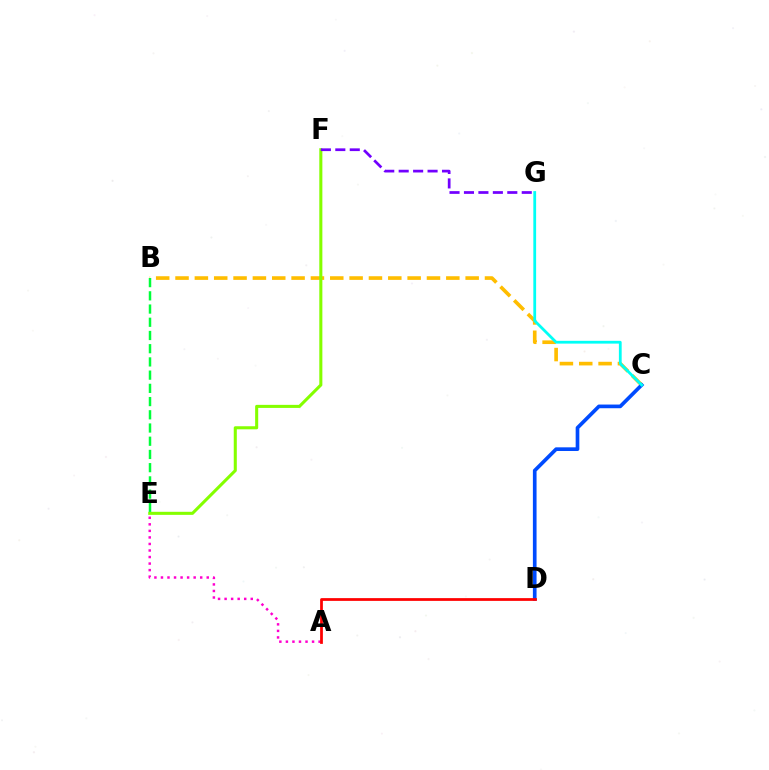{('B', 'C'): [{'color': '#ffbd00', 'line_style': 'dashed', 'thickness': 2.63}], ('C', 'D'): [{'color': '#004bff', 'line_style': 'solid', 'thickness': 2.65}], ('E', 'F'): [{'color': '#84ff00', 'line_style': 'solid', 'thickness': 2.2}], ('A', 'E'): [{'color': '#ff00cf', 'line_style': 'dotted', 'thickness': 1.78}], ('F', 'G'): [{'color': '#7200ff', 'line_style': 'dashed', 'thickness': 1.96}], ('B', 'E'): [{'color': '#00ff39', 'line_style': 'dashed', 'thickness': 1.8}], ('A', 'D'): [{'color': '#ff0000', 'line_style': 'solid', 'thickness': 1.98}], ('C', 'G'): [{'color': '#00fff6', 'line_style': 'solid', 'thickness': 2.0}]}